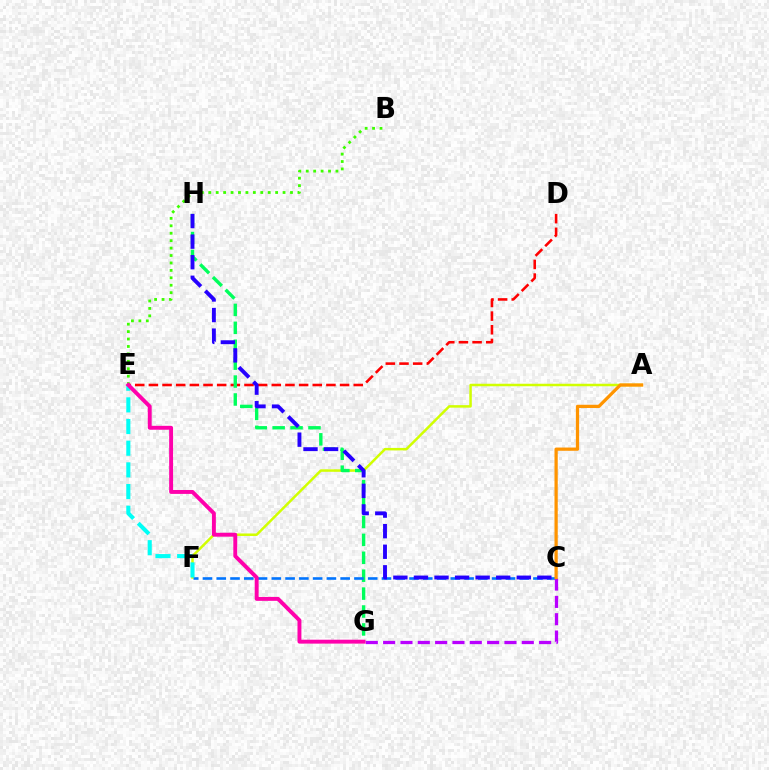{('B', 'E'): [{'color': '#3dff00', 'line_style': 'dotted', 'thickness': 2.02}], ('A', 'F'): [{'color': '#d1ff00', 'line_style': 'solid', 'thickness': 1.8}], ('D', 'E'): [{'color': '#ff0000', 'line_style': 'dashed', 'thickness': 1.86}], ('G', 'H'): [{'color': '#00ff5c', 'line_style': 'dashed', 'thickness': 2.43}], ('C', 'F'): [{'color': '#0074ff', 'line_style': 'dashed', 'thickness': 1.87}], ('E', 'F'): [{'color': '#00fff6', 'line_style': 'dashed', 'thickness': 2.94}], ('C', 'G'): [{'color': '#b900ff', 'line_style': 'dashed', 'thickness': 2.35}], ('E', 'G'): [{'color': '#ff00ac', 'line_style': 'solid', 'thickness': 2.81}], ('A', 'C'): [{'color': '#ff9400', 'line_style': 'solid', 'thickness': 2.34}], ('C', 'H'): [{'color': '#2500ff', 'line_style': 'dashed', 'thickness': 2.79}]}